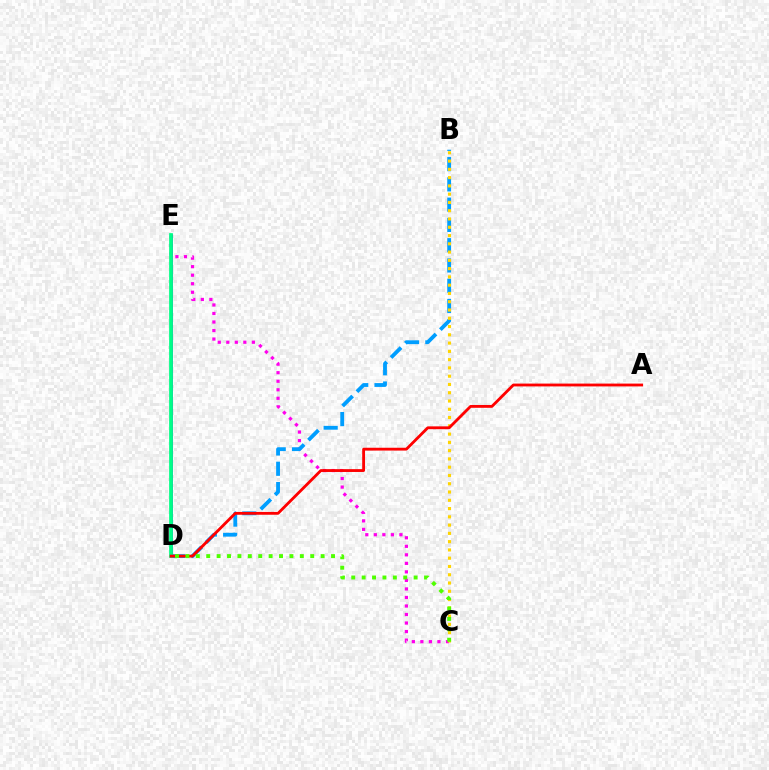{('C', 'E'): [{'color': '#ff00ed', 'line_style': 'dotted', 'thickness': 2.32}], ('D', 'E'): [{'color': '#3700ff', 'line_style': 'solid', 'thickness': 1.81}, {'color': '#00ff86', 'line_style': 'solid', 'thickness': 2.68}], ('B', 'D'): [{'color': '#009eff', 'line_style': 'dashed', 'thickness': 2.75}], ('B', 'C'): [{'color': '#ffd500', 'line_style': 'dotted', 'thickness': 2.25}], ('A', 'D'): [{'color': '#ff0000', 'line_style': 'solid', 'thickness': 2.04}], ('C', 'D'): [{'color': '#4fff00', 'line_style': 'dotted', 'thickness': 2.83}]}